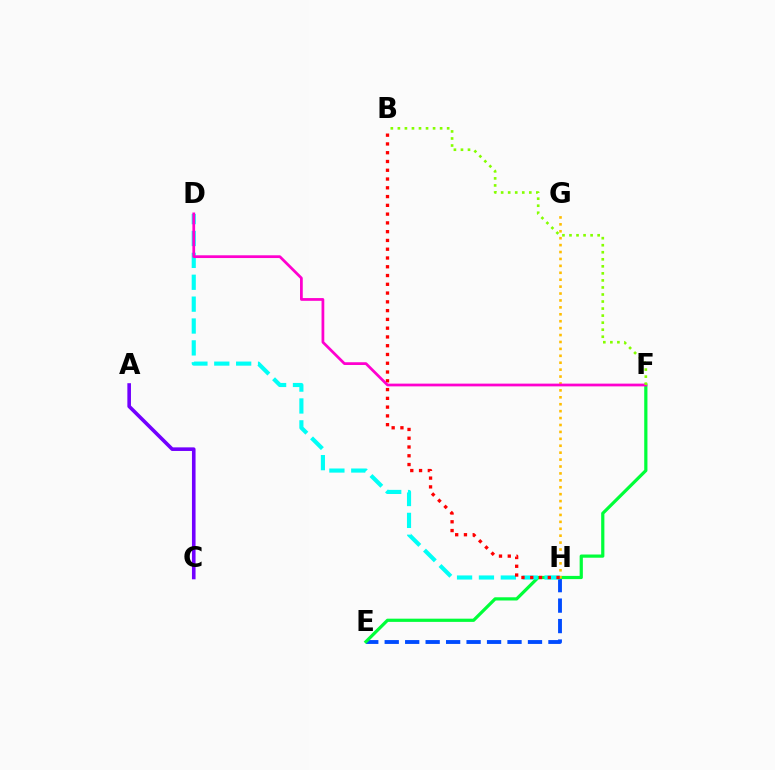{('E', 'H'): [{'color': '#004bff', 'line_style': 'dashed', 'thickness': 2.78}], ('E', 'F'): [{'color': '#00ff39', 'line_style': 'solid', 'thickness': 2.31}], ('G', 'H'): [{'color': '#ffbd00', 'line_style': 'dotted', 'thickness': 1.88}], ('A', 'C'): [{'color': '#7200ff', 'line_style': 'solid', 'thickness': 2.59}], ('D', 'H'): [{'color': '#00fff6', 'line_style': 'dashed', 'thickness': 2.97}], ('B', 'H'): [{'color': '#ff0000', 'line_style': 'dotted', 'thickness': 2.38}], ('D', 'F'): [{'color': '#ff00cf', 'line_style': 'solid', 'thickness': 1.98}], ('B', 'F'): [{'color': '#84ff00', 'line_style': 'dotted', 'thickness': 1.91}]}